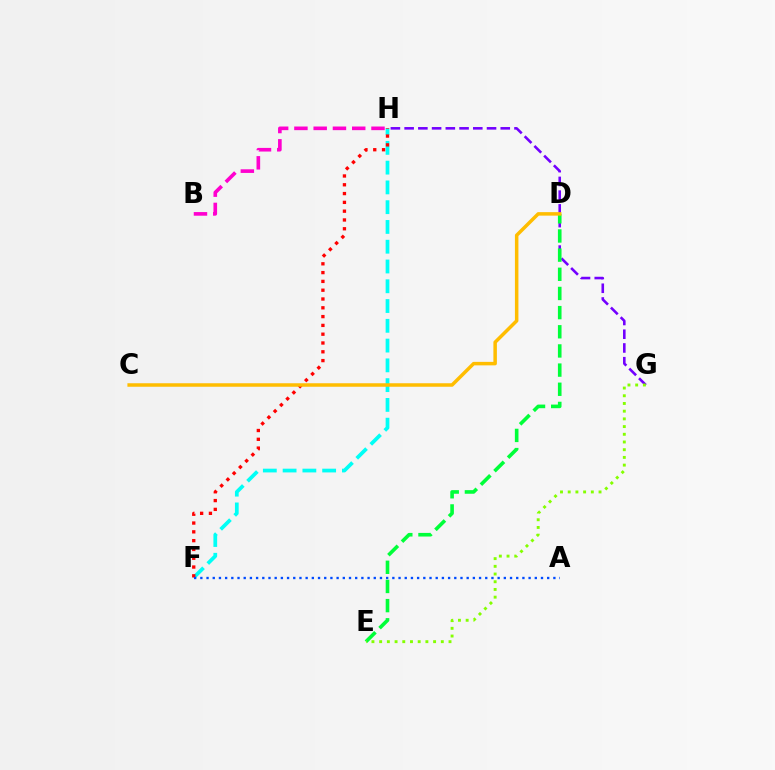{('F', 'H'): [{'color': '#00fff6', 'line_style': 'dashed', 'thickness': 2.69}, {'color': '#ff0000', 'line_style': 'dotted', 'thickness': 2.39}], ('G', 'H'): [{'color': '#7200ff', 'line_style': 'dashed', 'thickness': 1.87}], ('B', 'H'): [{'color': '#ff00cf', 'line_style': 'dashed', 'thickness': 2.62}], ('D', 'E'): [{'color': '#00ff39', 'line_style': 'dashed', 'thickness': 2.6}], ('E', 'G'): [{'color': '#84ff00', 'line_style': 'dotted', 'thickness': 2.09}], ('C', 'D'): [{'color': '#ffbd00', 'line_style': 'solid', 'thickness': 2.52}], ('A', 'F'): [{'color': '#004bff', 'line_style': 'dotted', 'thickness': 1.68}]}